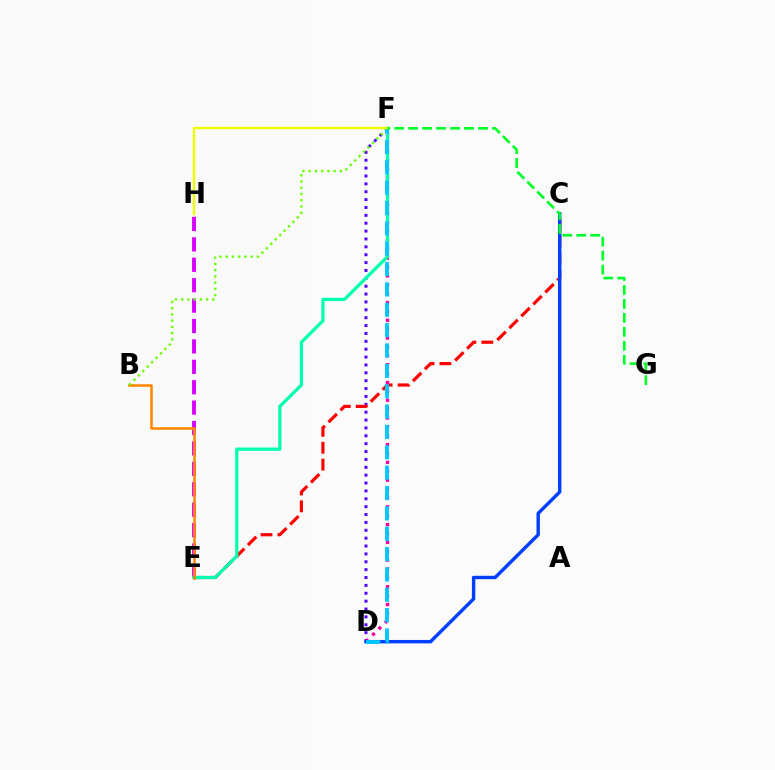{('D', 'F'): [{'color': '#4f00ff', 'line_style': 'dotted', 'thickness': 2.14}, {'color': '#ff00a0', 'line_style': 'dotted', 'thickness': 2.41}, {'color': '#00c7ff', 'line_style': 'dashed', 'thickness': 2.77}], ('C', 'E'): [{'color': '#ff0000', 'line_style': 'dashed', 'thickness': 2.3}], ('C', 'D'): [{'color': '#003fff', 'line_style': 'solid', 'thickness': 2.46}], ('E', 'H'): [{'color': '#d600ff', 'line_style': 'dashed', 'thickness': 2.77}], ('E', 'F'): [{'color': '#00ffaf', 'line_style': 'solid', 'thickness': 2.35}], ('B', 'E'): [{'color': '#ff8800', 'line_style': 'solid', 'thickness': 1.86}], ('B', 'F'): [{'color': '#66ff00', 'line_style': 'dotted', 'thickness': 1.69}], ('F', 'H'): [{'color': '#eeff00', 'line_style': 'solid', 'thickness': 1.73}], ('F', 'G'): [{'color': '#00ff27', 'line_style': 'dashed', 'thickness': 1.9}]}